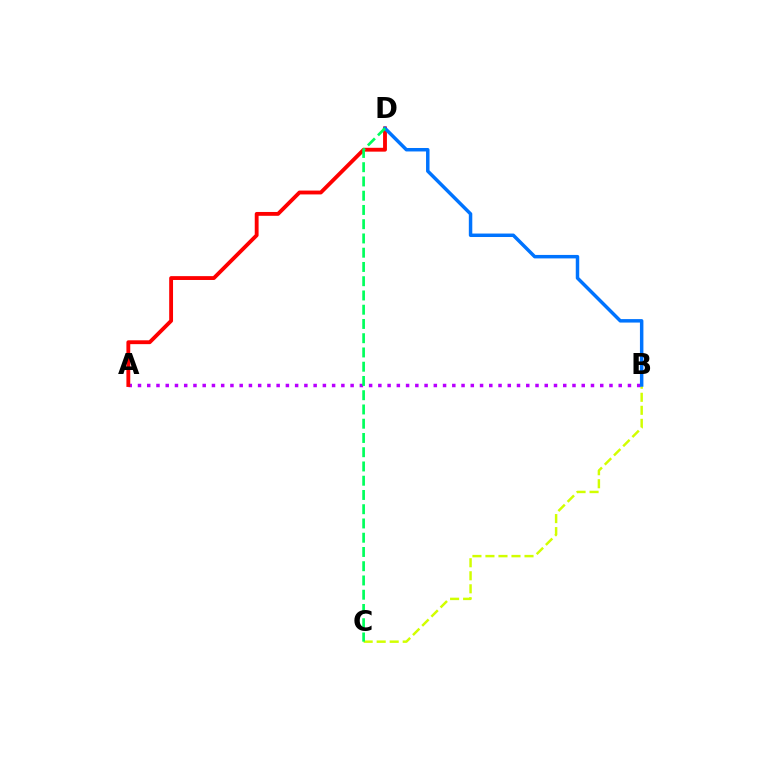{('B', 'C'): [{'color': '#d1ff00', 'line_style': 'dashed', 'thickness': 1.77}], ('A', 'B'): [{'color': '#b900ff', 'line_style': 'dotted', 'thickness': 2.51}], ('A', 'D'): [{'color': '#ff0000', 'line_style': 'solid', 'thickness': 2.77}], ('B', 'D'): [{'color': '#0074ff', 'line_style': 'solid', 'thickness': 2.5}], ('C', 'D'): [{'color': '#00ff5c', 'line_style': 'dashed', 'thickness': 1.94}]}